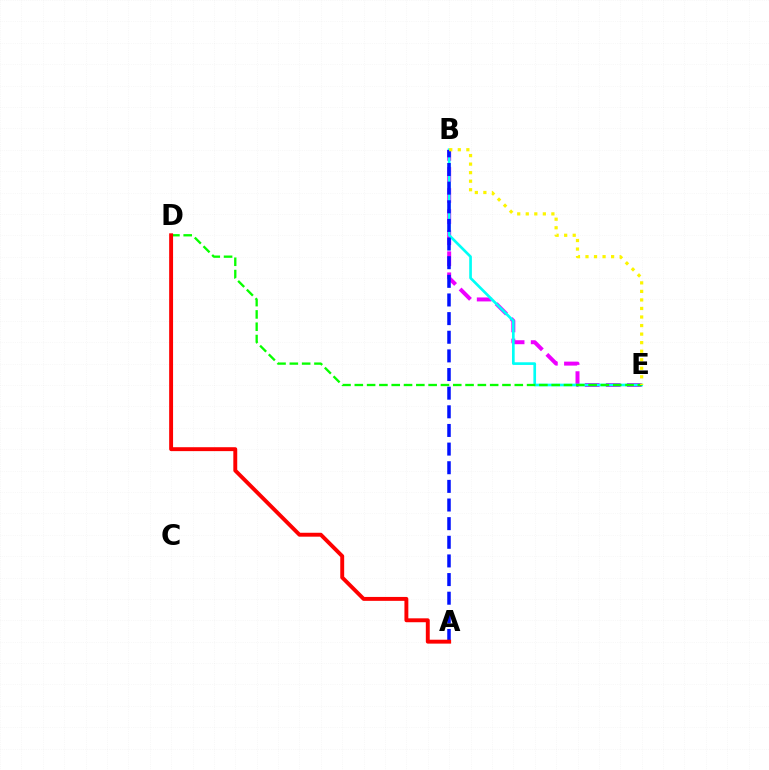{('B', 'E'): [{'color': '#ee00ff', 'line_style': 'dashed', 'thickness': 2.86}, {'color': '#00fff6', 'line_style': 'solid', 'thickness': 1.92}, {'color': '#fcf500', 'line_style': 'dotted', 'thickness': 2.32}], ('A', 'B'): [{'color': '#0010ff', 'line_style': 'dashed', 'thickness': 2.53}], ('D', 'E'): [{'color': '#08ff00', 'line_style': 'dashed', 'thickness': 1.67}], ('A', 'D'): [{'color': '#ff0000', 'line_style': 'solid', 'thickness': 2.82}]}